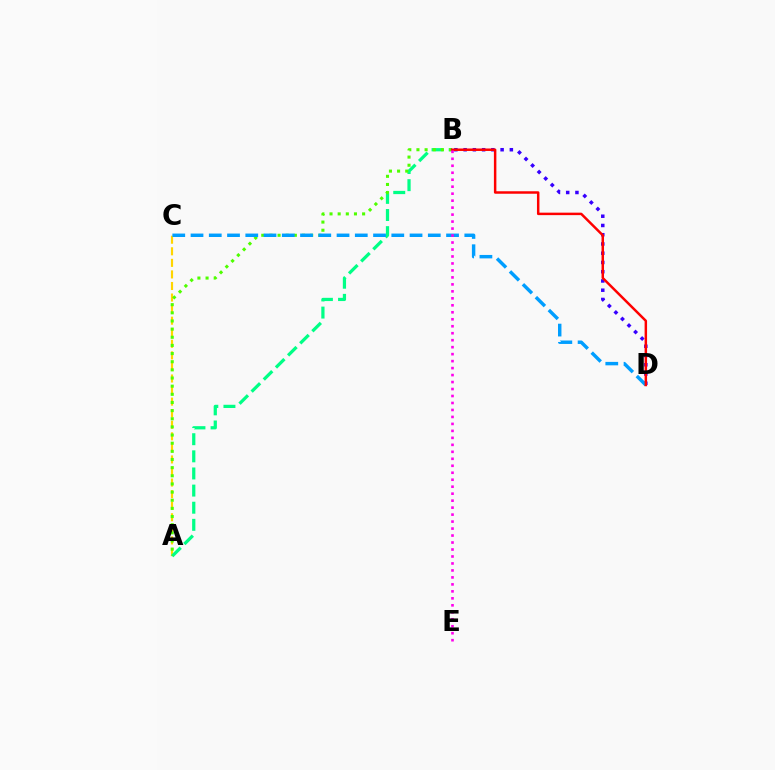{('A', 'C'): [{'color': '#ffd500', 'line_style': 'dashed', 'thickness': 1.57}], ('A', 'B'): [{'color': '#00ff86', 'line_style': 'dashed', 'thickness': 2.33}, {'color': '#4fff00', 'line_style': 'dotted', 'thickness': 2.21}], ('B', 'D'): [{'color': '#3700ff', 'line_style': 'dotted', 'thickness': 2.51}, {'color': '#ff0000', 'line_style': 'solid', 'thickness': 1.78}], ('C', 'D'): [{'color': '#009eff', 'line_style': 'dashed', 'thickness': 2.48}], ('B', 'E'): [{'color': '#ff00ed', 'line_style': 'dotted', 'thickness': 1.9}]}